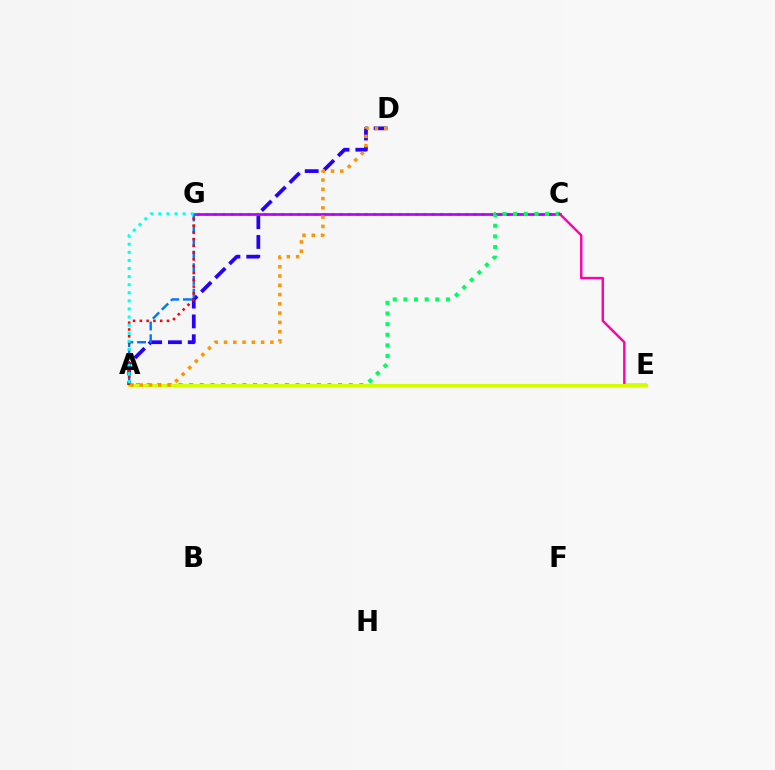{('A', 'D'): [{'color': '#2500ff', 'line_style': 'dashed', 'thickness': 2.69}, {'color': '#ff9400', 'line_style': 'dotted', 'thickness': 2.52}], ('C', 'G'): [{'color': '#3dff00', 'line_style': 'dotted', 'thickness': 2.28}, {'color': '#b900ff', 'line_style': 'solid', 'thickness': 1.94}], ('A', 'G'): [{'color': '#0074ff', 'line_style': 'dashed', 'thickness': 1.72}, {'color': '#ff0000', 'line_style': 'dotted', 'thickness': 1.84}, {'color': '#00fff6', 'line_style': 'dotted', 'thickness': 2.2}], ('A', 'C'): [{'color': '#00ff5c', 'line_style': 'dotted', 'thickness': 2.89}], ('C', 'E'): [{'color': '#ff00ac', 'line_style': 'solid', 'thickness': 1.74}], ('A', 'E'): [{'color': '#d1ff00', 'line_style': 'solid', 'thickness': 2.26}]}